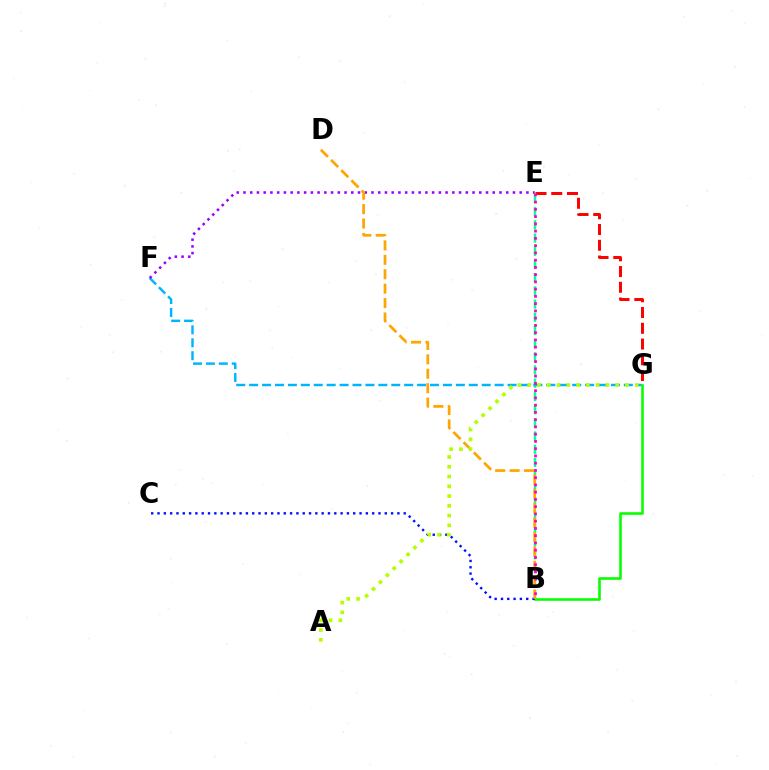{('B', 'E'): [{'color': '#00ff9d', 'line_style': 'dashed', 'thickness': 1.79}, {'color': '#ff00bd', 'line_style': 'dotted', 'thickness': 1.97}], ('E', 'G'): [{'color': '#ff0000', 'line_style': 'dashed', 'thickness': 2.14}], ('F', 'G'): [{'color': '#00b5ff', 'line_style': 'dashed', 'thickness': 1.76}], ('E', 'F'): [{'color': '#9b00ff', 'line_style': 'dotted', 'thickness': 1.83}], ('B', 'G'): [{'color': '#08ff00', 'line_style': 'solid', 'thickness': 1.87}], ('B', 'C'): [{'color': '#0010ff', 'line_style': 'dotted', 'thickness': 1.72}], ('B', 'D'): [{'color': '#ffa500', 'line_style': 'dashed', 'thickness': 1.96}], ('A', 'G'): [{'color': '#b3ff00', 'line_style': 'dotted', 'thickness': 2.65}]}